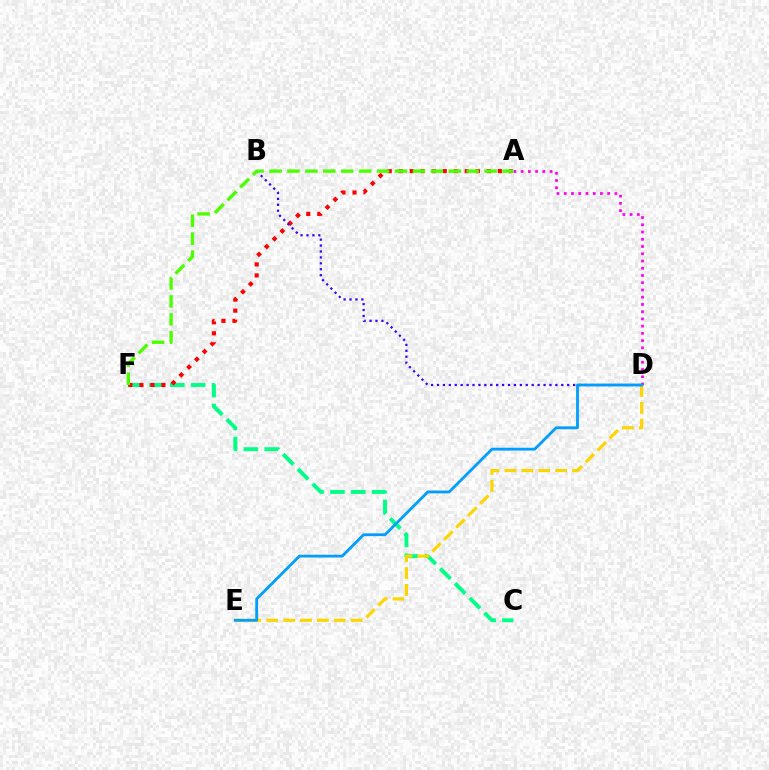{('C', 'F'): [{'color': '#00ff86', 'line_style': 'dashed', 'thickness': 2.83}], ('A', 'F'): [{'color': '#ff0000', 'line_style': 'dotted', 'thickness': 2.99}, {'color': '#4fff00', 'line_style': 'dashed', 'thickness': 2.44}], ('D', 'E'): [{'color': '#ffd500', 'line_style': 'dashed', 'thickness': 2.29}, {'color': '#009eff', 'line_style': 'solid', 'thickness': 2.03}], ('A', 'D'): [{'color': '#ff00ed', 'line_style': 'dotted', 'thickness': 1.97}], ('B', 'D'): [{'color': '#3700ff', 'line_style': 'dotted', 'thickness': 1.61}]}